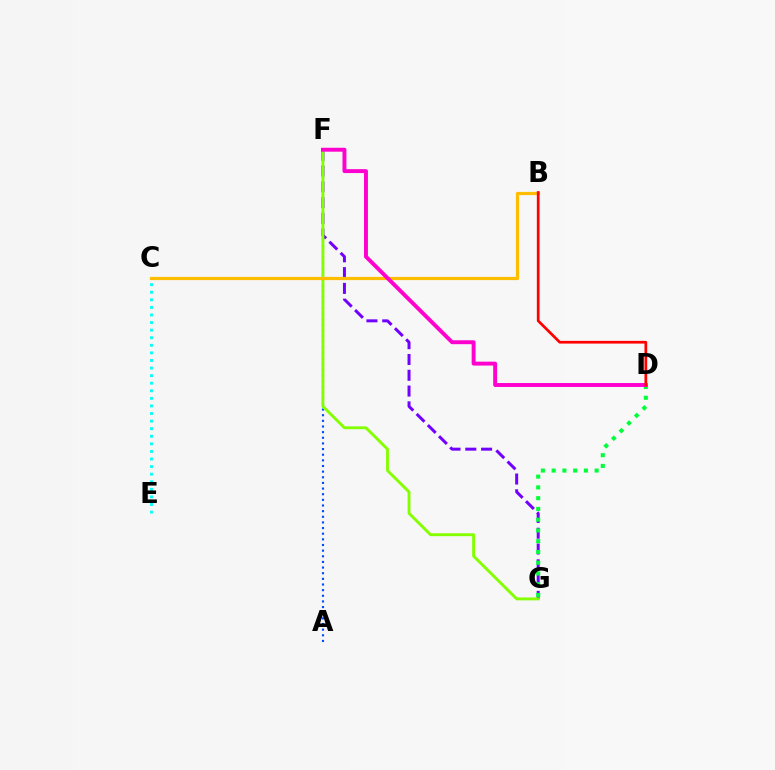{('A', 'F'): [{'color': '#004bff', 'line_style': 'dotted', 'thickness': 1.53}], ('F', 'G'): [{'color': '#7200ff', 'line_style': 'dashed', 'thickness': 2.15}, {'color': '#84ff00', 'line_style': 'solid', 'thickness': 2.07}], ('C', 'E'): [{'color': '#00fff6', 'line_style': 'dotted', 'thickness': 2.06}], ('B', 'C'): [{'color': '#ffbd00', 'line_style': 'solid', 'thickness': 2.32}], ('D', 'G'): [{'color': '#00ff39', 'line_style': 'dotted', 'thickness': 2.92}], ('D', 'F'): [{'color': '#ff00cf', 'line_style': 'solid', 'thickness': 2.82}], ('B', 'D'): [{'color': '#ff0000', 'line_style': 'solid', 'thickness': 1.96}]}